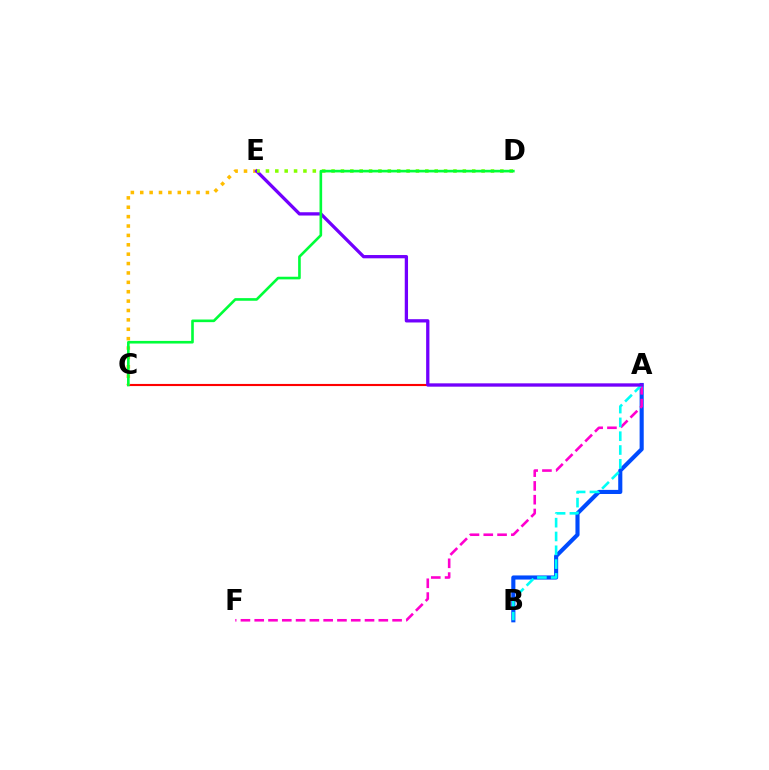{('A', 'B'): [{'color': '#004bff', 'line_style': 'solid', 'thickness': 2.96}, {'color': '#00fff6', 'line_style': 'dashed', 'thickness': 1.88}], ('A', 'C'): [{'color': '#ff0000', 'line_style': 'solid', 'thickness': 1.53}], ('A', 'F'): [{'color': '#ff00cf', 'line_style': 'dashed', 'thickness': 1.87}], ('C', 'E'): [{'color': '#ffbd00', 'line_style': 'dotted', 'thickness': 2.55}], ('A', 'E'): [{'color': '#7200ff', 'line_style': 'solid', 'thickness': 2.37}], ('D', 'E'): [{'color': '#84ff00', 'line_style': 'dotted', 'thickness': 2.55}], ('C', 'D'): [{'color': '#00ff39', 'line_style': 'solid', 'thickness': 1.89}]}